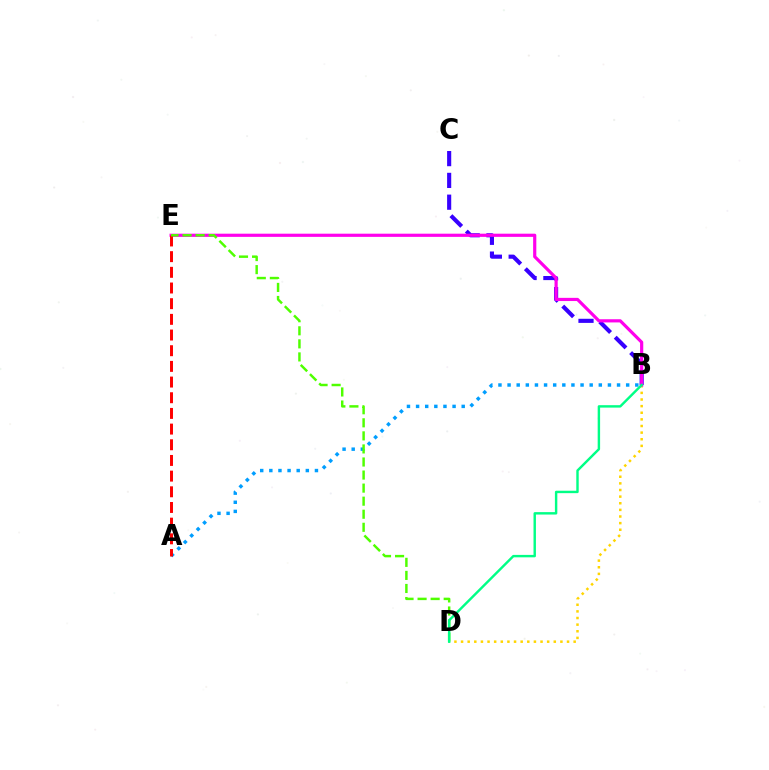{('B', 'D'): [{'color': '#ffd500', 'line_style': 'dotted', 'thickness': 1.8}, {'color': '#00ff86', 'line_style': 'solid', 'thickness': 1.75}], ('B', 'C'): [{'color': '#3700ff', 'line_style': 'dashed', 'thickness': 2.96}], ('A', 'B'): [{'color': '#009eff', 'line_style': 'dotted', 'thickness': 2.48}], ('B', 'E'): [{'color': '#ff00ed', 'line_style': 'solid', 'thickness': 2.29}], ('A', 'E'): [{'color': '#ff0000', 'line_style': 'dashed', 'thickness': 2.13}], ('D', 'E'): [{'color': '#4fff00', 'line_style': 'dashed', 'thickness': 1.77}]}